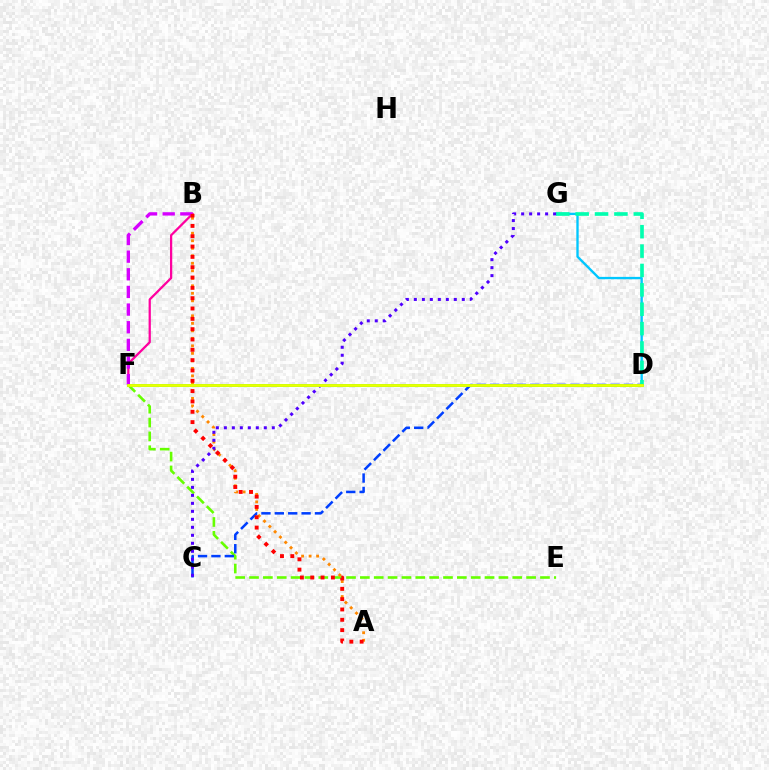{('B', 'F'): [{'color': '#ff00a0', 'line_style': 'solid', 'thickness': 1.62}, {'color': '#d600ff', 'line_style': 'dashed', 'thickness': 2.4}], ('D', 'G'): [{'color': '#00c7ff', 'line_style': 'solid', 'thickness': 1.69}, {'color': '#00ffaf', 'line_style': 'dashed', 'thickness': 2.63}], ('E', 'F'): [{'color': '#66ff00', 'line_style': 'dashed', 'thickness': 1.88}], ('A', 'B'): [{'color': '#ff8800', 'line_style': 'dotted', 'thickness': 2.04}, {'color': '#ff0000', 'line_style': 'dotted', 'thickness': 2.81}], ('C', 'D'): [{'color': '#003fff', 'line_style': 'dashed', 'thickness': 1.82}], ('C', 'G'): [{'color': '#4f00ff', 'line_style': 'dotted', 'thickness': 2.17}], ('D', 'F'): [{'color': '#00ff27', 'line_style': 'solid', 'thickness': 1.86}, {'color': '#eeff00', 'line_style': 'solid', 'thickness': 1.95}]}